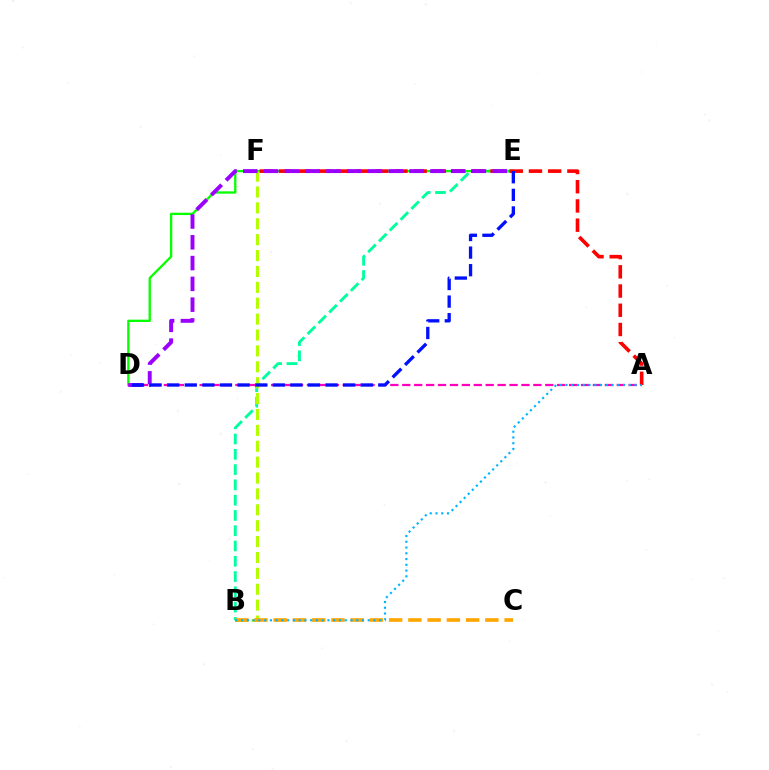{('B', 'E'): [{'color': '#00ff9d', 'line_style': 'dashed', 'thickness': 2.08}], ('D', 'E'): [{'color': '#08ff00', 'line_style': 'solid', 'thickness': 1.67}, {'color': '#9b00ff', 'line_style': 'dashed', 'thickness': 2.82}, {'color': '#0010ff', 'line_style': 'dashed', 'thickness': 2.39}], ('B', 'F'): [{'color': '#b3ff00', 'line_style': 'dashed', 'thickness': 2.16}], ('B', 'C'): [{'color': '#ffa500', 'line_style': 'dashed', 'thickness': 2.61}], ('A', 'D'): [{'color': '#ff00bd', 'line_style': 'dashed', 'thickness': 1.62}], ('A', 'F'): [{'color': '#ff0000', 'line_style': 'dashed', 'thickness': 2.61}], ('A', 'B'): [{'color': '#00b5ff', 'line_style': 'dotted', 'thickness': 1.56}]}